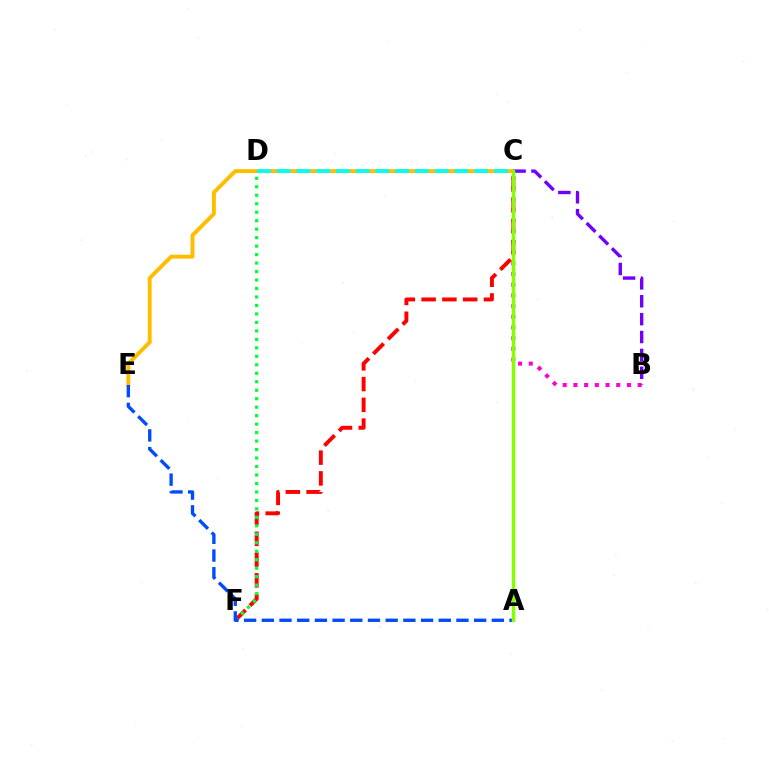{('B', 'C'): [{'color': '#ff00cf', 'line_style': 'dotted', 'thickness': 2.91}, {'color': '#7200ff', 'line_style': 'dashed', 'thickness': 2.43}], ('C', 'E'): [{'color': '#ffbd00', 'line_style': 'solid', 'thickness': 2.83}], ('C', 'F'): [{'color': '#ff0000', 'line_style': 'dashed', 'thickness': 2.82}], ('D', 'F'): [{'color': '#00ff39', 'line_style': 'dotted', 'thickness': 2.3}], ('A', 'E'): [{'color': '#004bff', 'line_style': 'dashed', 'thickness': 2.4}], ('A', 'C'): [{'color': '#84ff00', 'line_style': 'solid', 'thickness': 2.5}], ('C', 'D'): [{'color': '#00fff6', 'line_style': 'dashed', 'thickness': 2.68}]}